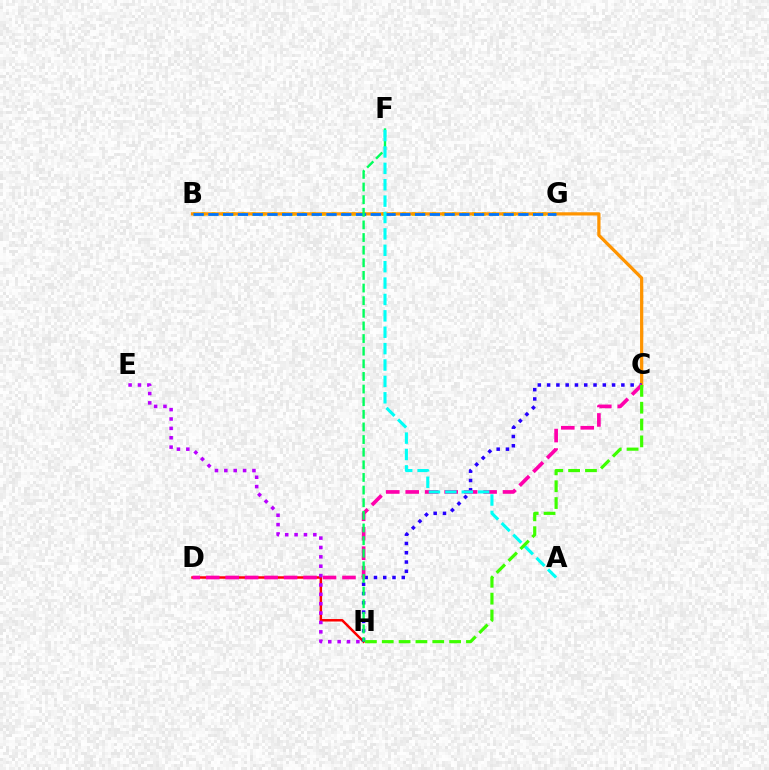{('B', 'G'): [{'color': '#d1ff00', 'line_style': 'dotted', 'thickness': 2.72}, {'color': '#0074ff', 'line_style': 'dashed', 'thickness': 2.01}], ('D', 'H'): [{'color': '#ff0000', 'line_style': 'solid', 'thickness': 1.79}], ('B', 'C'): [{'color': '#ff9400', 'line_style': 'solid', 'thickness': 2.34}], ('C', 'H'): [{'color': '#2500ff', 'line_style': 'dotted', 'thickness': 2.52}, {'color': '#3dff00', 'line_style': 'dashed', 'thickness': 2.29}], ('C', 'D'): [{'color': '#ff00ac', 'line_style': 'dashed', 'thickness': 2.64}], ('F', 'H'): [{'color': '#00ff5c', 'line_style': 'dashed', 'thickness': 1.72}], ('E', 'H'): [{'color': '#b900ff', 'line_style': 'dotted', 'thickness': 2.55}], ('A', 'F'): [{'color': '#00fff6', 'line_style': 'dashed', 'thickness': 2.23}]}